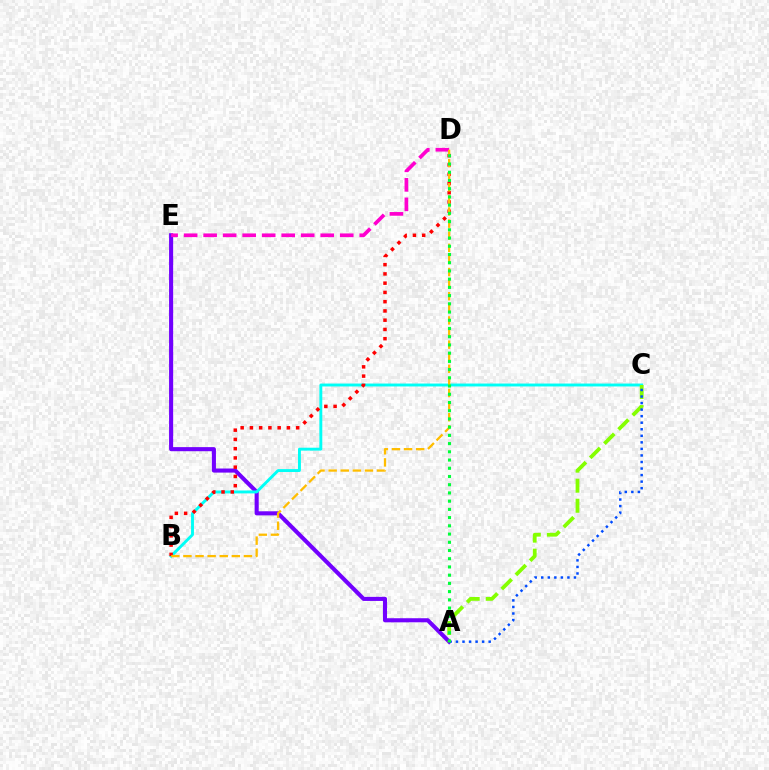{('A', 'E'): [{'color': '#7200ff', 'line_style': 'solid', 'thickness': 2.94}], ('B', 'C'): [{'color': '#00fff6', 'line_style': 'solid', 'thickness': 2.09}], ('A', 'C'): [{'color': '#84ff00', 'line_style': 'dashed', 'thickness': 2.72}, {'color': '#004bff', 'line_style': 'dotted', 'thickness': 1.78}], ('D', 'E'): [{'color': '#ff00cf', 'line_style': 'dashed', 'thickness': 2.65}], ('B', 'D'): [{'color': '#ff0000', 'line_style': 'dotted', 'thickness': 2.51}, {'color': '#ffbd00', 'line_style': 'dashed', 'thickness': 1.64}], ('A', 'D'): [{'color': '#00ff39', 'line_style': 'dotted', 'thickness': 2.23}]}